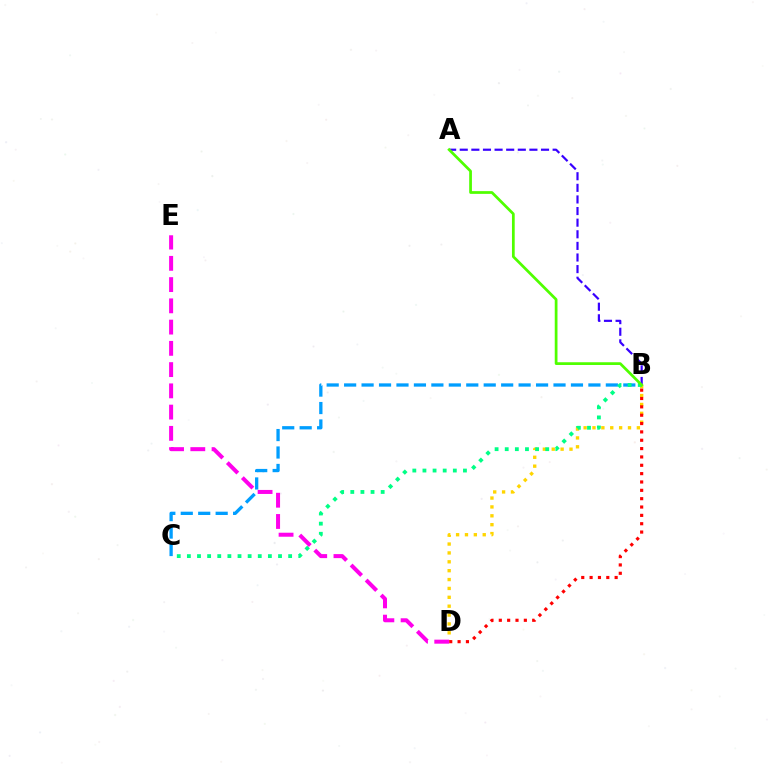{('B', 'C'): [{'color': '#009eff', 'line_style': 'dashed', 'thickness': 2.37}, {'color': '#00ff86', 'line_style': 'dotted', 'thickness': 2.75}], ('B', 'D'): [{'color': '#ffd500', 'line_style': 'dotted', 'thickness': 2.41}, {'color': '#ff0000', 'line_style': 'dotted', 'thickness': 2.27}], ('A', 'B'): [{'color': '#3700ff', 'line_style': 'dashed', 'thickness': 1.58}, {'color': '#4fff00', 'line_style': 'solid', 'thickness': 1.97}], ('D', 'E'): [{'color': '#ff00ed', 'line_style': 'dashed', 'thickness': 2.89}]}